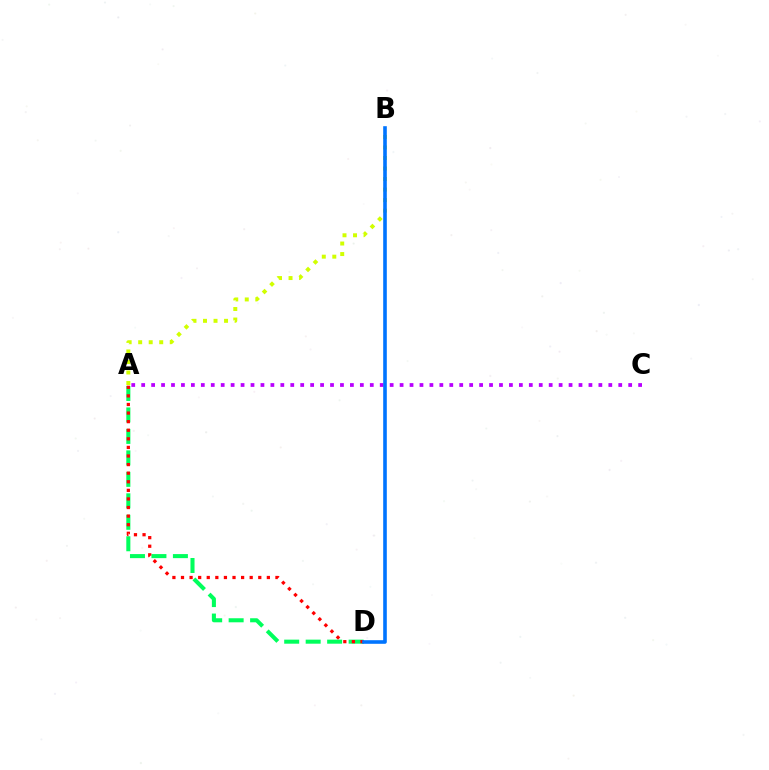{('A', 'C'): [{'color': '#b900ff', 'line_style': 'dotted', 'thickness': 2.7}], ('A', 'D'): [{'color': '#00ff5c', 'line_style': 'dashed', 'thickness': 2.92}, {'color': '#ff0000', 'line_style': 'dotted', 'thickness': 2.33}], ('A', 'B'): [{'color': '#d1ff00', 'line_style': 'dotted', 'thickness': 2.86}], ('B', 'D'): [{'color': '#0074ff', 'line_style': 'solid', 'thickness': 2.6}]}